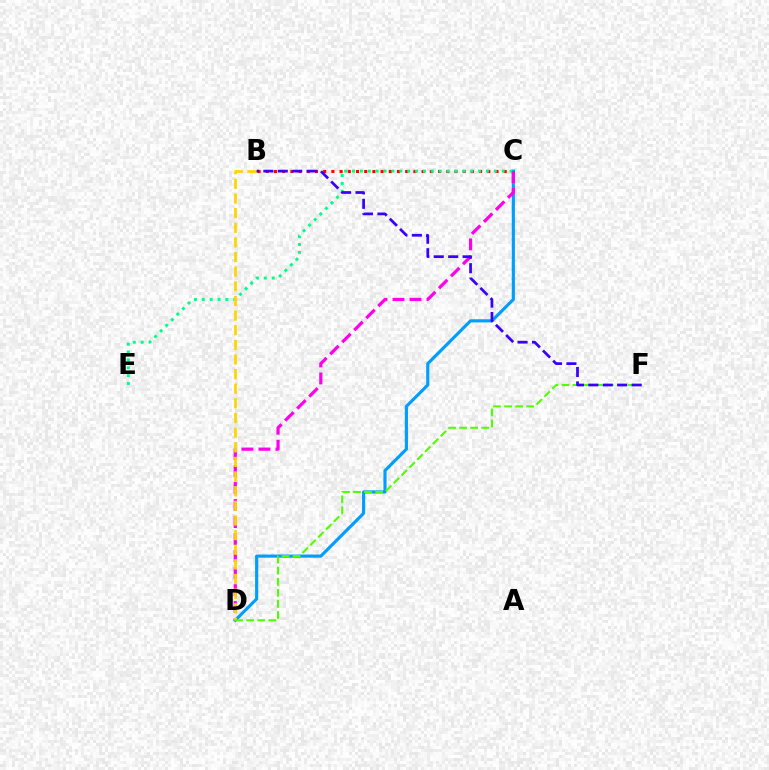{('B', 'C'): [{'color': '#ff0000', 'line_style': 'dotted', 'thickness': 2.23}], ('C', 'D'): [{'color': '#009eff', 'line_style': 'solid', 'thickness': 2.27}, {'color': '#ff00ed', 'line_style': 'dashed', 'thickness': 2.31}], ('C', 'E'): [{'color': '#00ff86', 'line_style': 'dotted', 'thickness': 2.14}], ('B', 'D'): [{'color': '#ffd500', 'line_style': 'dashed', 'thickness': 1.99}], ('D', 'F'): [{'color': '#4fff00', 'line_style': 'dashed', 'thickness': 1.5}], ('B', 'F'): [{'color': '#3700ff', 'line_style': 'dashed', 'thickness': 1.96}]}